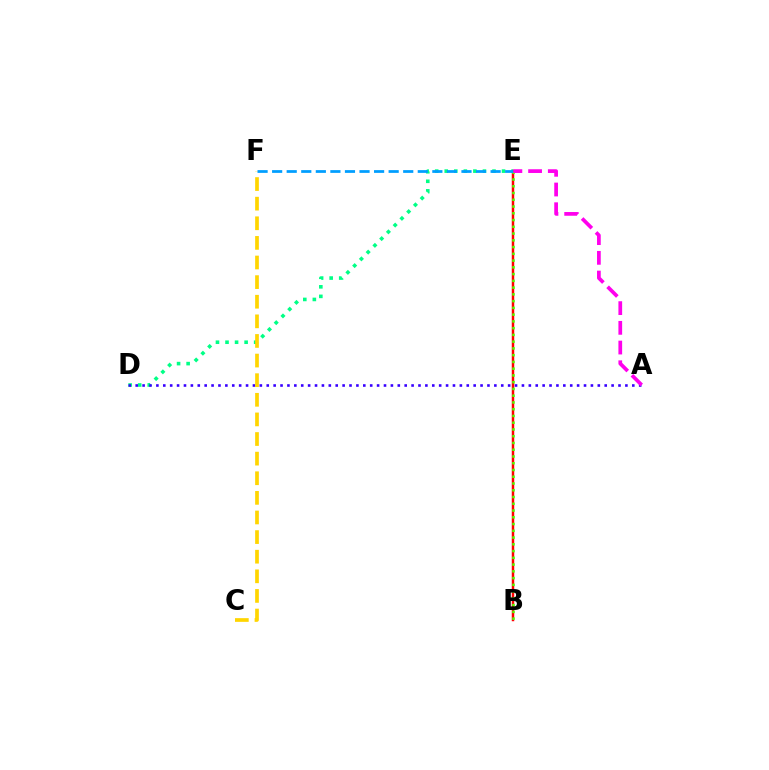{('B', 'E'): [{'color': '#ff0000', 'line_style': 'solid', 'thickness': 1.78}, {'color': '#4fff00', 'line_style': 'dotted', 'thickness': 1.84}], ('D', 'E'): [{'color': '#00ff86', 'line_style': 'dotted', 'thickness': 2.59}], ('A', 'D'): [{'color': '#3700ff', 'line_style': 'dotted', 'thickness': 1.87}], ('C', 'F'): [{'color': '#ffd500', 'line_style': 'dashed', 'thickness': 2.66}], ('E', 'F'): [{'color': '#009eff', 'line_style': 'dashed', 'thickness': 1.98}], ('A', 'E'): [{'color': '#ff00ed', 'line_style': 'dashed', 'thickness': 2.68}]}